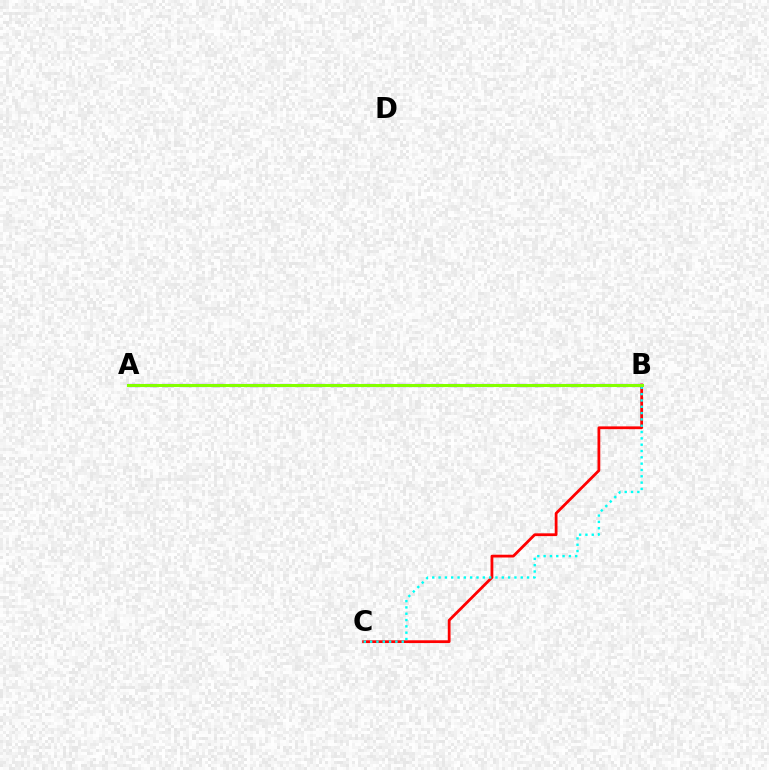{('B', 'C'): [{'color': '#ff0000', 'line_style': 'solid', 'thickness': 2.0}, {'color': '#00fff6', 'line_style': 'dotted', 'thickness': 1.72}], ('A', 'B'): [{'color': '#7200ff', 'line_style': 'dashed', 'thickness': 2.29}, {'color': '#84ff00', 'line_style': 'solid', 'thickness': 2.19}]}